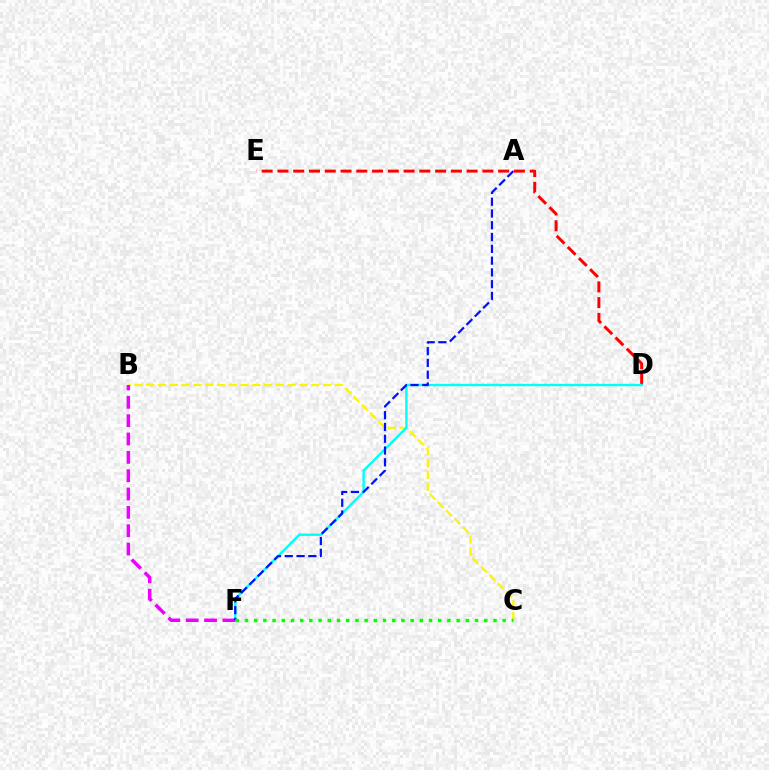{('D', 'E'): [{'color': '#ff0000', 'line_style': 'dashed', 'thickness': 2.14}], ('B', 'C'): [{'color': '#fcf500', 'line_style': 'dashed', 'thickness': 1.6}], ('D', 'F'): [{'color': '#00fff6', 'line_style': 'solid', 'thickness': 1.71}], ('B', 'F'): [{'color': '#ee00ff', 'line_style': 'dashed', 'thickness': 2.49}], ('A', 'F'): [{'color': '#0010ff', 'line_style': 'dashed', 'thickness': 1.6}], ('C', 'F'): [{'color': '#08ff00', 'line_style': 'dotted', 'thickness': 2.5}]}